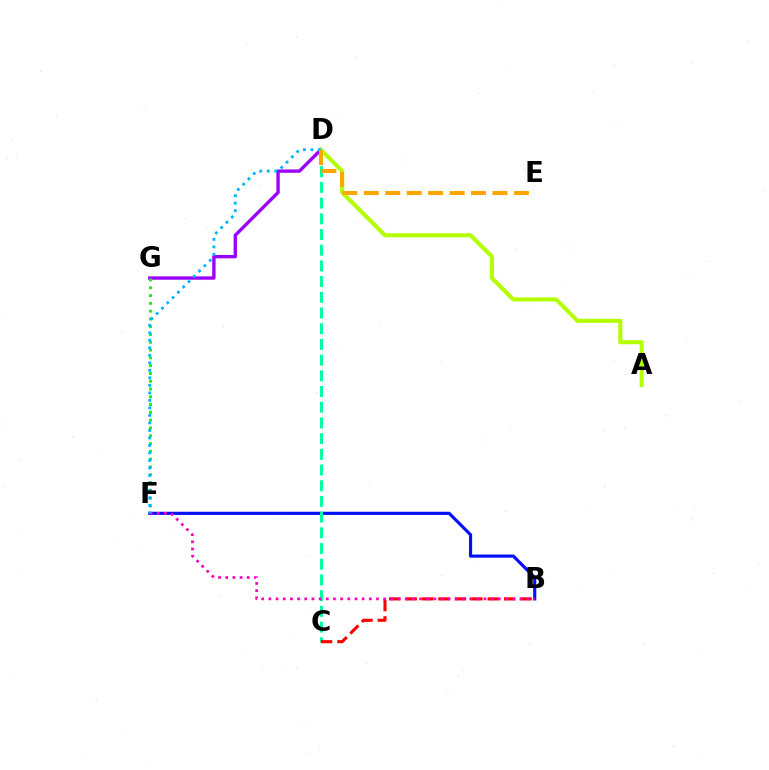{('B', 'F'): [{'color': '#0010ff', 'line_style': 'solid', 'thickness': 2.26}, {'color': '#ff00bd', 'line_style': 'dotted', 'thickness': 1.95}], ('D', 'G'): [{'color': '#9b00ff', 'line_style': 'solid', 'thickness': 2.41}], ('C', 'D'): [{'color': '#00ff9d', 'line_style': 'dashed', 'thickness': 2.13}], ('A', 'D'): [{'color': '#b3ff00', 'line_style': 'solid', 'thickness': 2.91}], ('B', 'C'): [{'color': '#ff0000', 'line_style': 'dashed', 'thickness': 2.23}], ('F', 'G'): [{'color': '#08ff00', 'line_style': 'dotted', 'thickness': 2.12}], ('D', 'F'): [{'color': '#00b5ff', 'line_style': 'dotted', 'thickness': 2.04}], ('D', 'E'): [{'color': '#ffa500', 'line_style': 'dashed', 'thickness': 2.91}]}